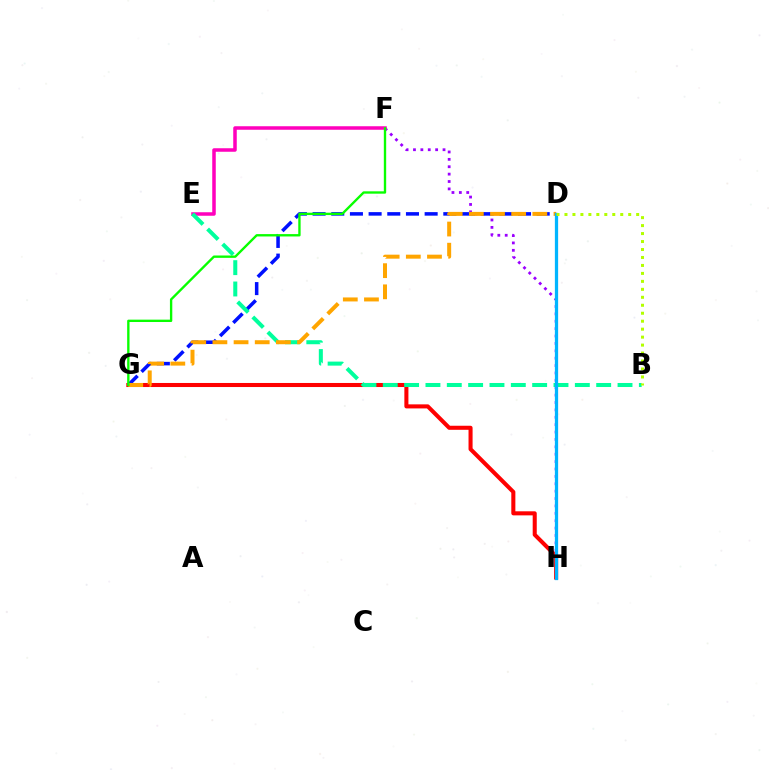{('F', 'H'): [{'color': '#9b00ff', 'line_style': 'dotted', 'thickness': 2.01}], ('E', 'F'): [{'color': '#ff00bd', 'line_style': 'solid', 'thickness': 2.53}], ('G', 'H'): [{'color': '#ff0000', 'line_style': 'solid', 'thickness': 2.92}], ('D', 'G'): [{'color': '#0010ff', 'line_style': 'dashed', 'thickness': 2.54}, {'color': '#ffa500', 'line_style': 'dashed', 'thickness': 2.87}], ('B', 'E'): [{'color': '#00ff9d', 'line_style': 'dashed', 'thickness': 2.9}], ('D', 'H'): [{'color': '#00b5ff', 'line_style': 'solid', 'thickness': 2.35}], ('F', 'G'): [{'color': '#08ff00', 'line_style': 'solid', 'thickness': 1.7}], ('B', 'D'): [{'color': '#b3ff00', 'line_style': 'dotted', 'thickness': 2.16}]}